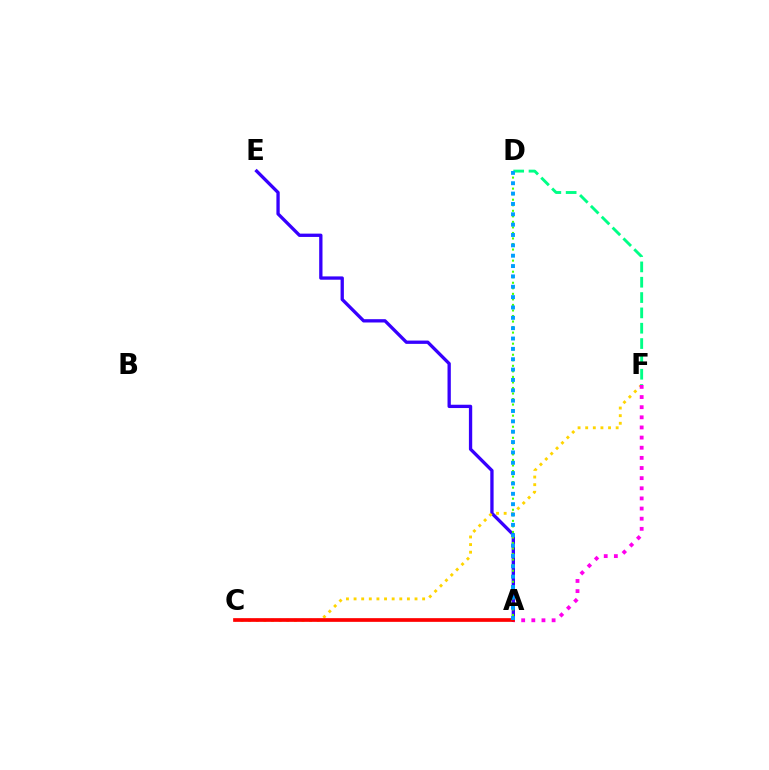{('A', 'E'): [{'color': '#3700ff', 'line_style': 'solid', 'thickness': 2.38}], ('C', 'F'): [{'color': '#ffd500', 'line_style': 'dotted', 'thickness': 2.07}], ('A', 'F'): [{'color': '#ff00ed', 'line_style': 'dotted', 'thickness': 2.75}], ('A', 'C'): [{'color': '#ff0000', 'line_style': 'solid', 'thickness': 2.66}], ('D', 'F'): [{'color': '#00ff86', 'line_style': 'dashed', 'thickness': 2.08}], ('A', 'D'): [{'color': '#4fff00', 'line_style': 'dotted', 'thickness': 1.5}, {'color': '#009eff', 'line_style': 'dotted', 'thickness': 2.81}]}